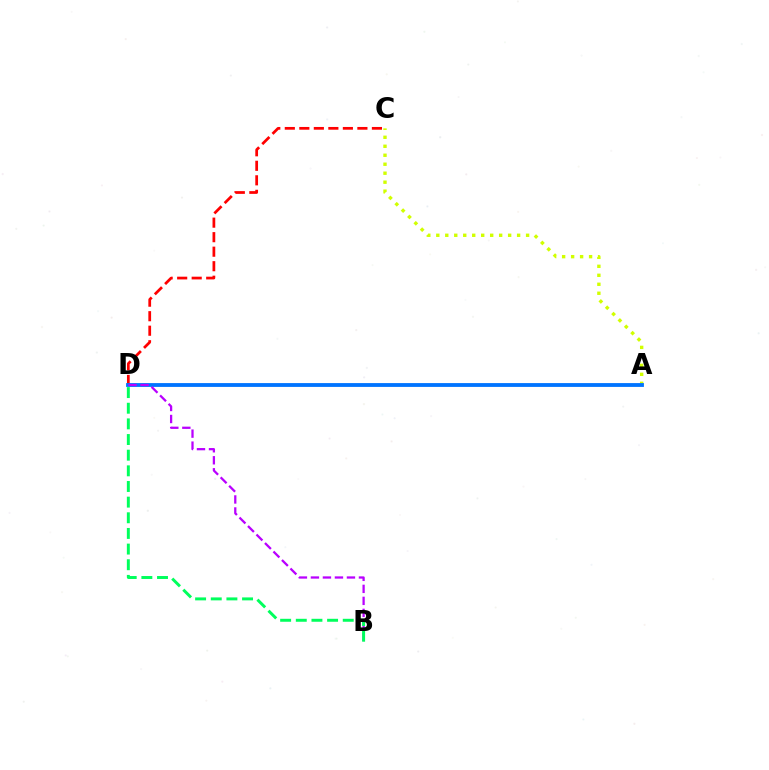{('A', 'C'): [{'color': '#d1ff00', 'line_style': 'dotted', 'thickness': 2.44}], ('C', 'D'): [{'color': '#ff0000', 'line_style': 'dashed', 'thickness': 1.97}], ('A', 'D'): [{'color': '#0074ff', 'line_style': 'solid', 'thickness': 2.75}], ('B', 'D'): [{'color': '#b900ff', 'line_style': 'dashed', 'thickness': 1.63}, {'color': '#00ff5c', 'line_style': 'dashed', 'thickness': 2.13}]}